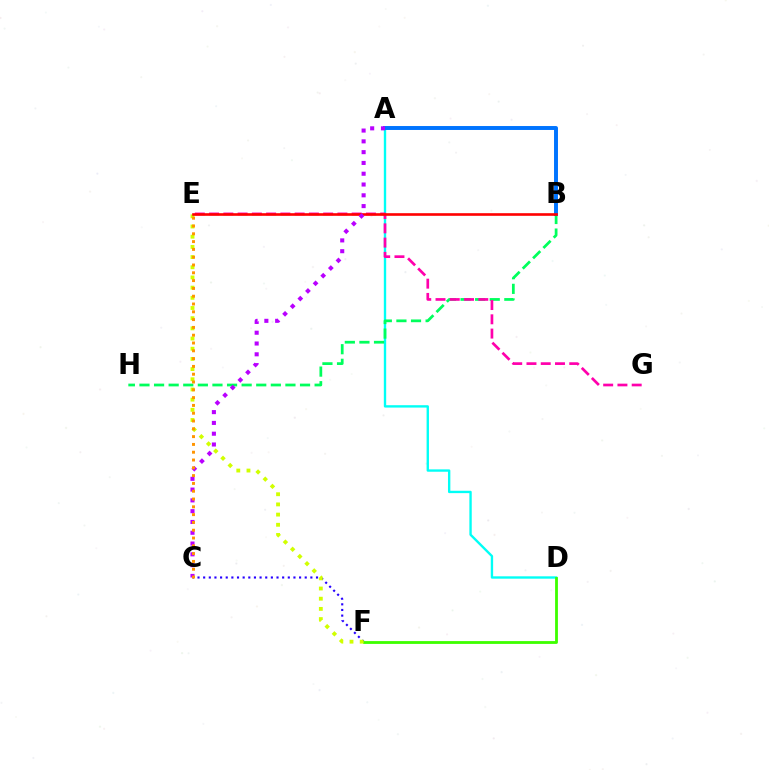{('A', 'D'): [{'color': '#00fff6', 'line_style': 'solid', 'thickness': 1.71}], ('C', 'F'): [{'color': '#2500ff', 'line_style': 'dotted', 'thickness': 1.53}], ('B', 'H'): [{'color': '#00ff5c', 'line_style': 'dashed', 'thickness': 1.98}], ('D', 'F'): [{'color': '#3dff00', 'line_style': 'solid', 'thickness': 2.02}], ('E', 'G'): [{'color': '#ff00ac', 'line_style': 'dashed', 'thickness': 1.94}], ('A', 'B'): [{'color': '#0074ff', 'line_style': 'solid', 'thickness': 2.84}], ('E', 'F'): [{'color': '#d1ff00', 'line_style': 'dotted', 'thickness': 2.77}], ('B', 'E'): [{'color': '#ff0000', 'line_style': 'solid', 'thickness': 1.89}], ('A', 'C'): [{'color': '#b900ff', 'line_style': 'dotted', 'thickness': 2.93}], ('C', 'E'): [{'color': '#ff9400', 'line_style': 'dotted', 'thickness': 2.12}]}